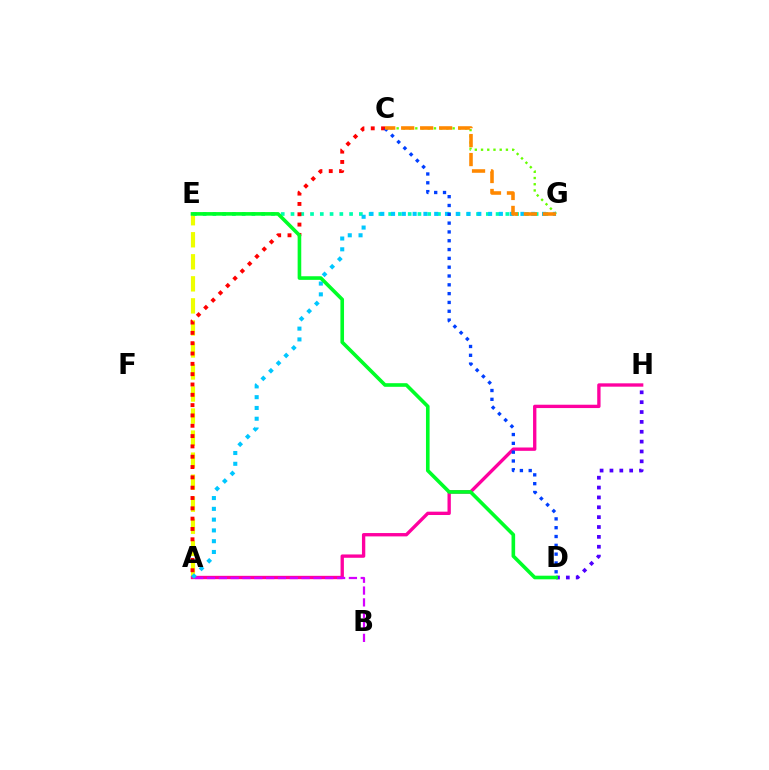{('C', 'G'): [{'color': '#66ff00', 'line_style': 'dotted', 'thickness': 1.69}, {'color': '#ff8800', 'line_style': 'dashed', 'thickness': 2.58}], ('A', 'E'): [{'color': '#eeff00', 'line_style': 'dashed', 'thickness': 2.99}], ('E', 'G'): [{'color': '#00ffaf', 'line_style': 'dotted', 'thickness': 2.65}], ('A', 'C'): [{'color': '#ff0000', 'line_style': 'dotted', 'thickness': 2.8}], ('D', 'H'): [{'color': '#4f00ff', 'line_style': 'dotted', 'thickness': 2.68}], ('A', 'H'): [{'color': '#ff00a0', 'line_style': 'solid', 'thickness': 2.41}], ('A', 'B'): [{'color': '#d600ff', 'line_style': 'dashed', 'thickness': 1.61}], ('A', 'G'): [{'color': '#00c7ff', 'line_style': 'dotted', 'thickness': 2.93}], ('C', 'D'): [{'color': '#003fff', 'line_style': 'dotted', 'thickness': 2.4}], ('D', 'E'): [{'color': '#00ff27', 'line_style': 'solid', 'thickness': 2.6}]}